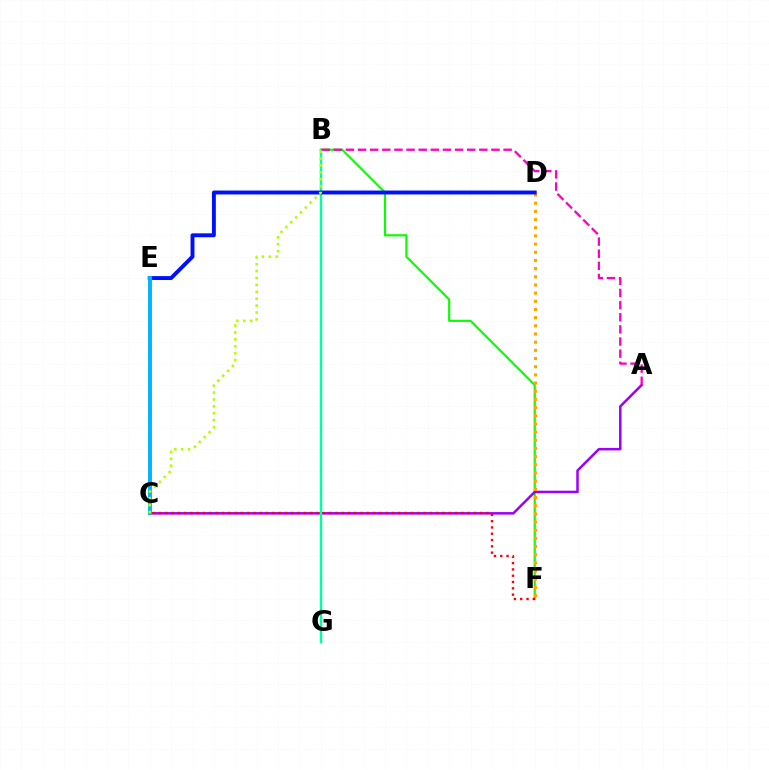{('B', 'F'): [{'color': '#08ff00', 'line_style': 'solid', 'thickness': 1.55}], ('A', 'C'): [{'color': '#9b00ff', 'line_style': 'solid', 'thickness': 1.8}], ('B', 'G'): [{'color': '#00ff9d', 'line_style': 'solid', 'thickness': 1.75}], ('D', 'F'): [{'color': '#ffa500', 'line_style': 'dotted', 'thickness': 2.22}], ('C', 'F'): [{'color': '#ff0000', 'line_style': 'dotted', 'thickness': 1.71}], ('A', 'B'): [{'color': '#ff00bd', 'line_style': 'dashed', 'thickness': 1.65}], ('D', 'E'): [{'color': '#0010ff', 'line_style': 'solid', 'thickness': 2.81}], ('C', 'E'): [{'color': '#00b5ff', 'line_style': 'solid', 'thickness': 2.82}], ('B', 'C'): [{'color': '#b3ff00', 'line_style': 'dotted', 'thickness': 1.87}]}